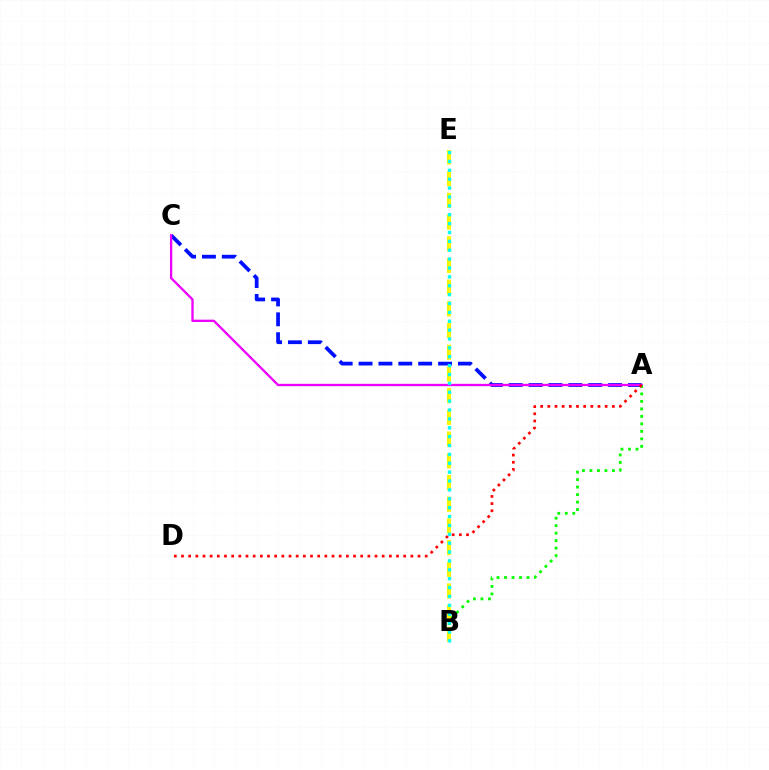{('A', 'C'): [{'color': '#0010ff', 'line_style': 'dashed', 'thickness': 2.7}, {'color': '#ee00ff', 'line_style': 'solid', 'thickness': 1.67}], ('A', 'B'): [{'color': '#08ff00', 'line_style': 'dotted', 'thickness': 2.04}], ('B', 'E'): [{'color': '#fcf500', 'line_style': 'dashed', 'thickness': 2.95}, {'color': '#00fff6', 'line_style': 'dotted', 'thickness': 2.41}], ('A', 'D'): [{'color': '#ff0000', 'line_style': 'dotted', 'thickness': 1.95}]}